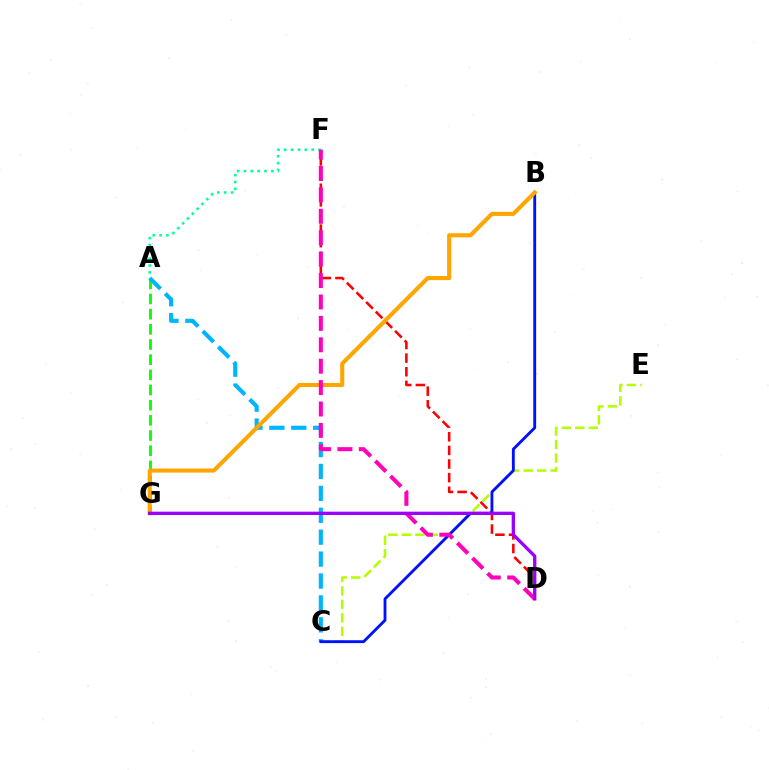{('C', 'E'): [{'color': '#b3ff00', 'line_style': 'dashed', 'thickness': 1.83}], ('D', 'F'): [{'color': '#ff0000', 'line_style': 'dashed', 'thickness': 1.85}, {'color': '#ff00bd', 'line_style': 'dashed', 'thickness': 2.91}], ('A', 'G'): [{'color': '#08ff00', 'line_style': 'dashed', 'thickness': 2.06}], ('A', 'C'): [{'color': '#00b5ff', 'line_style': 'dashed', 'thickness': 2.98}], ('B', 'C'): [{'color': '#0010ff', 'line_style': 'solid', 'thickness': 2.06}], ('B', 'G'): [{'color': '#ffa500', 'line_style': 'solid', 'thickness': 2.94}], ('A', 'F'): [{'color': '#00ff9d', 'line_style': 'dotted', 'thickness': 1.86}], ('D', 'G'): [{'color': '#9b00ff', 'line_style': 'solid', 'thickness': 2.38}]}